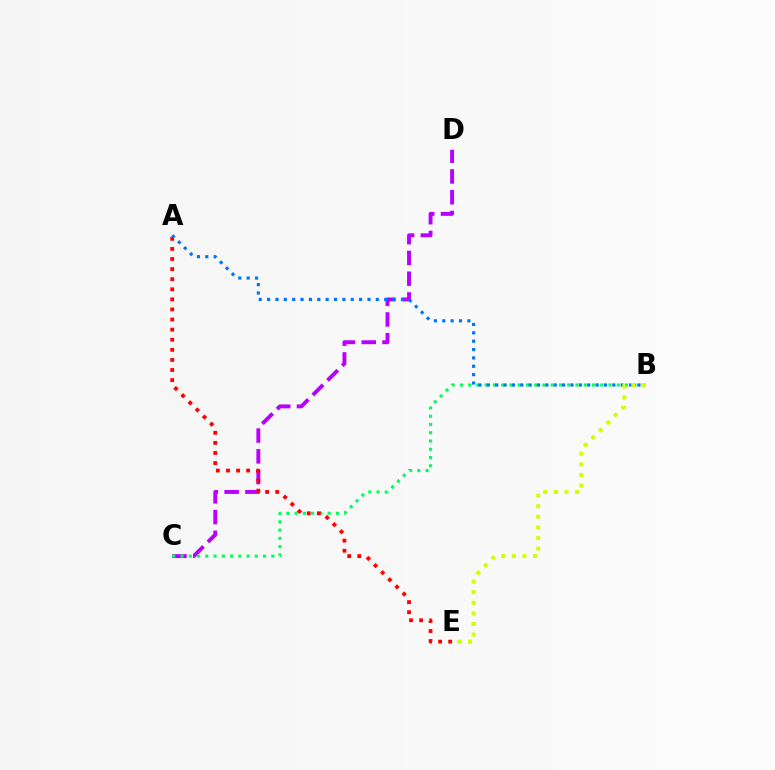{('C', 'D'): [{'color': '#b900ff', 'line_style': 'dashed', 'thickness': 2.82}], ('B', 'C'): [{'color': '#00ff5c', 'line_style': 'dotted', 'thickness': 2.24}], ('A', 'E'): [{'color': '#ff0000', 'line_style': 'dotted', 'thickness': 2.74}], ('A', 'B'): [{'color': '#0074ff', 'line_style': 'dotted', 'thickness': 2.27}], ('B', 'E'): [{'color': '#d1ff00', 'line_style': 'dotted', 'thickness': 2.88}]}